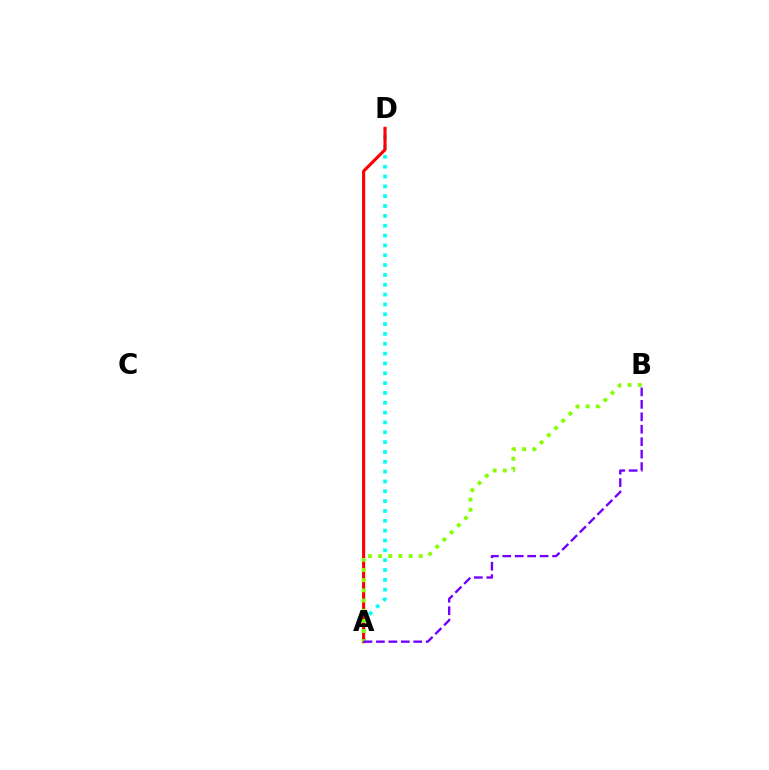{('A', 'D'): [{'color': '#00fff6', 'line_style': 'dotted', 'thickness': 2.67}, {'color': '#ff0000', 'line_style': 'solid', 'thickness': 2.23}], ('A', 'B'): [{'color': '#84ff00', 'line_style': 'dotted', 'thickness': 2.76}, {'color': '#7200ff', 'line_style': 'dashed', 'thickness': 1.69}]}